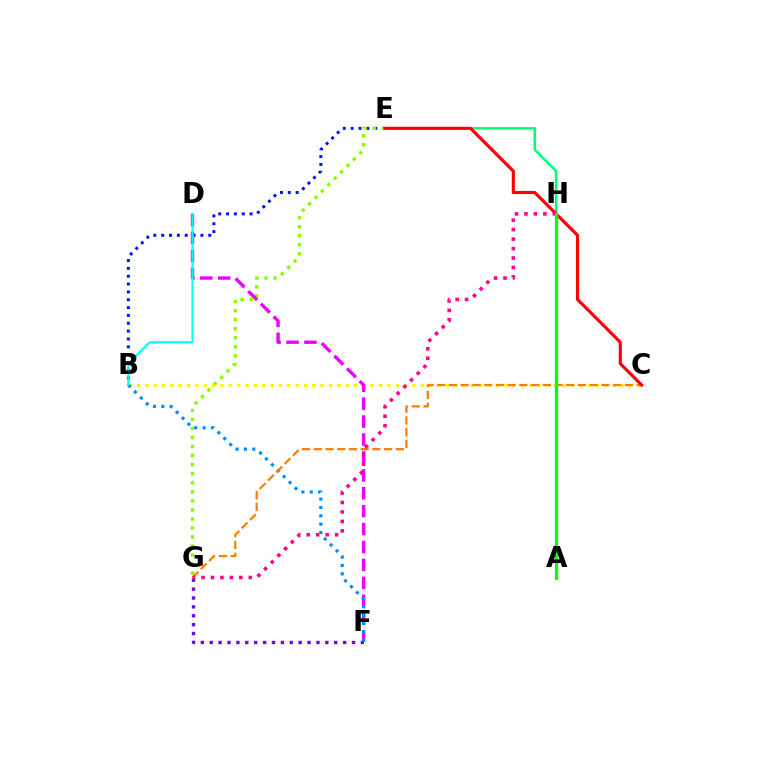{('F', 'G'): [{'color': '#7200ff', 'line_style': 'dotted', 'thickness': 2.42}], ('B', 'E'): [{'color': '#0010ff', 'line_style': 'dotted', 'thickness': 2.13}], ('E', 'H'): [{'color': '#00ff74', 'line_style': 'solid', 'thickness': 1.81}], ('E', 'G'): [{'color': '#84ff00', 'line_style': 'dotted', 'thickness': 2.46}], ('B', 'C'): [{'color': '#fcf500', 'line_style': 'dotted', 'thickness': 2.27}], ('D', 'F'): [{'color': '#ee00ff', 'line_style': 'dashed', 'thickness': 2.43}], ('B', 'F'): [{'color': '#008cff', 'line_style': 'dotted', 'thickness': 2.27}], ('C', 'G'): [{'color': '#ff7c00', 'line_style': 'dashed', 'thickness': 1.59}], ('C', 'E'): [{'color': '#ff0000', 'line_style': 'solid', 'thickness': 2.25}], ('B', 'D'): [{'color': '#00fff6', 'line_style': 'solid', 'thickness': 1.51}], ('G', 'H'): [{'color': '#ff0094', 'line_style': 'dotted', 'thickness': 2.57}], ('A', 'H'): [{'color': '#08ff00', 'line_style': 'solid', 'thickness': 2.33}]}